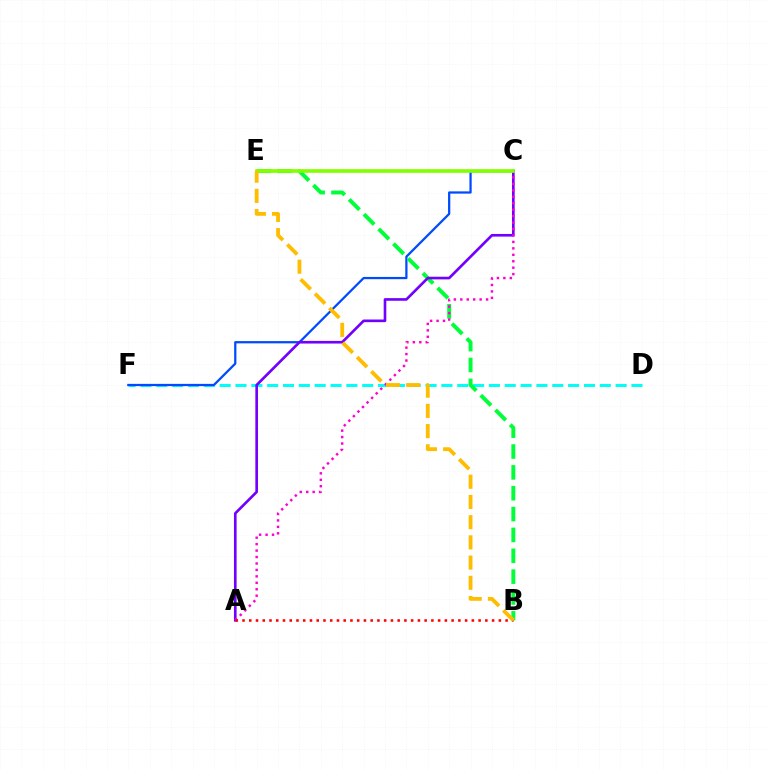{('D', 'F'): [{'color': '#00fff6', 'line_style': 'dashed', 'thickness': 2.15}], ('C', 'F'): [{'color': '#004bff', 'line_style': 'solid', 'thickness': 1.62}], ('B', 'E'): [{'color': '#00ff39', 'line_style': 'dashed', 'thickness': 2.83}, {'color': '#ffbd00', 'line_style': 'dashed', 'thickness': 2.75}], ('A', 'C'): [{'color': '#7200ff', 'line_style': 'solid', 'thickness': 1.91}, {'color': '#ff00cf', 'line_style': 'dotted', 'thickness': 1.75}], ('C', 'E'): [{'color': '#84ff00', 'line_style': 'solid', 'thickness': 2.64}], ('A', 'B'): [{'color': '#ff0000', 'line_style': 'dotted', 'thickness': 1.83}]}